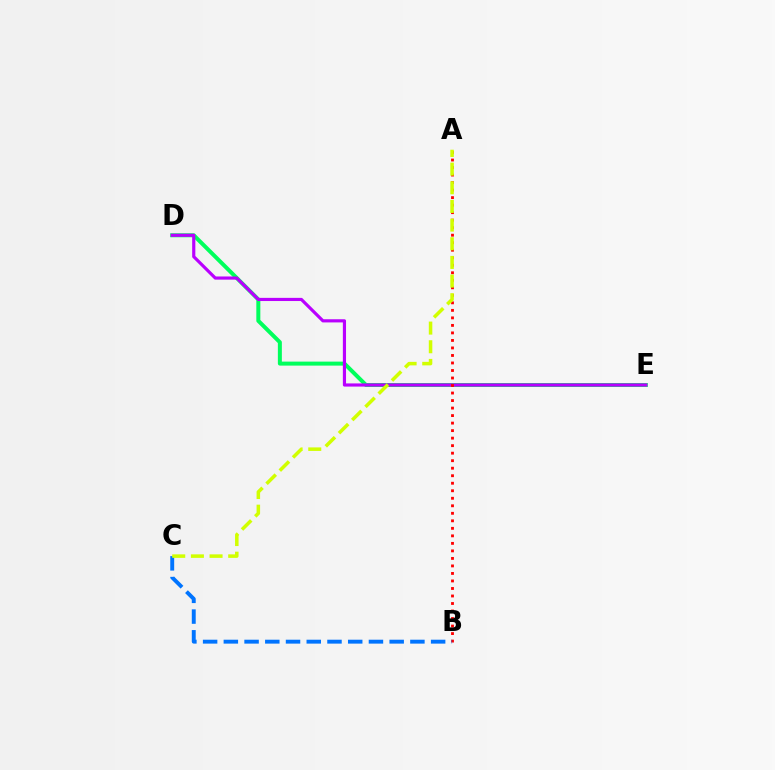{('D', 'E'): [{'color': '#00ff5c', 'line_style': 'solid', 'thickness': 2.88}, {'color': '#b900ff', 'line_style': 'solid', 'thickness': 2.28}], ('A', 'B'): [{'color': '#ff0000', 'line_style': 'dotted', 'thickness': 2.04}], ('B', 'C'): [{'color': '#0074ff', 'line_style': 'dashed', 'thickness': 2.82}], ('A', 'C'): [{'color': '#d1ff00', 'line_style': 'dashed', 'thickness': 2.53}]}